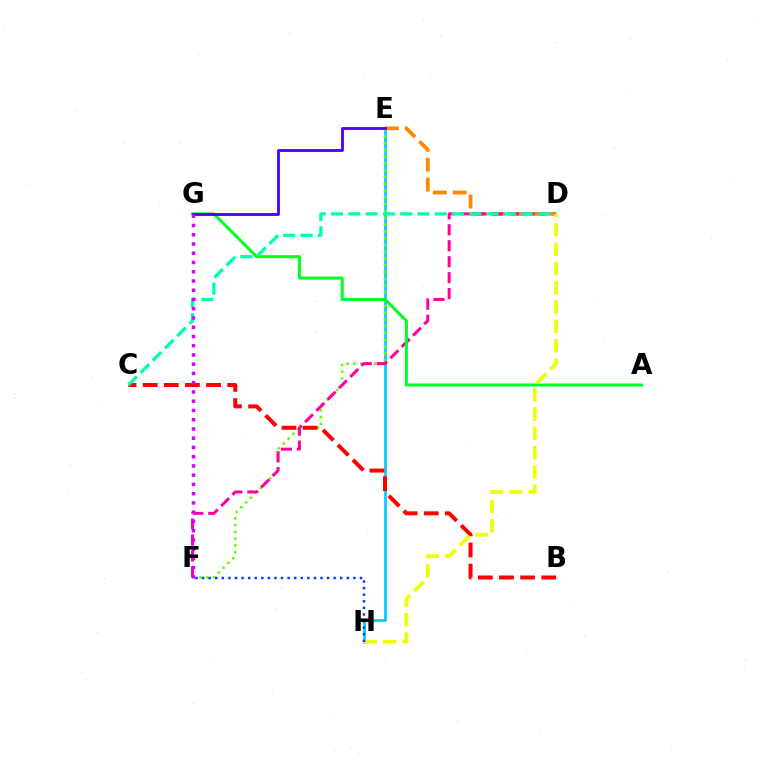{('E', 'H'): [{'color': '#00c7ff', 'line_style': 'solid', 'thickness': 1.92}], ('E', 'F'): [{'color': '#66ff00', 'line_style': 'dotted', 'thickness': 1.84}], ('B', 'C'): [{'color': '#ff0000', 'line_style': 'dashed', 'thickness': 2.87}], ('D', 'E'): [{'color': '#ff8800', 'line_style': 'dashed', 'thickness': 2.7}], ('D', 'F'): [{'color': '#ff00a0', 'line_style': 'dashed', 'thickness': 2.17}], ('A', 'G'): [{'color': '#00ff27', 'line_style': 'solid', 'thickness': 2.18}], ('D', 'H'): [{'color': '#eeff00', 'line_style': 'dashed', 'thickness': 2.62}], ('C', 'D'): [{'color': '#00ffaf', 'line_style': 'dashed', 'thickness': 2.35}], ('F', 'H'): [{'color': '#003fff', 'line_style': 'dotted', 'thickness': 1.79}], ('E', 'G'): [{'color': '#4f00ff', 'line_style': 'solid', 'thickness': 2.05}], ('F', 'G'): [{'color': '#d600ff', 'line_style': 'dotted', 'thickness': 2.51}]}